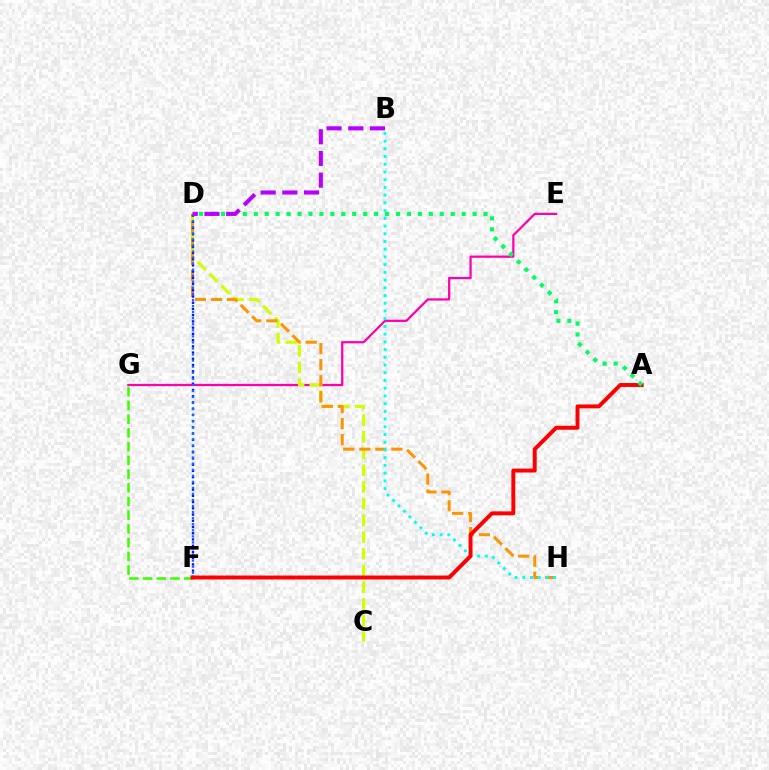{('E', 'G'): [{'color': '#ff00ac', 'line_style': 'solid', 'thickness': 1.61}], ('C', 'D'): [{'color': '#d1ff00', 'line_style': 'dashed', 'thickness': 2.27}], ('D', 'H'): [{'color': '#ff9400', 'line_style': 'dashed', 'thickness': 2.18}], ('B', 'H'): [{'color': '#00fff6', 'line_style': 'dotted', 'thickness': 2.1}], ('F', 'G'): [{'color': '#3dff00', 'line_style': 'dashed', 'thickness': 1.86}], ('D', 'F'): [{'color': '#2500ff', 'line_style': 'dotted', 'thickness': 1.69}, {'color': '#0074ff', 'line_style': 'dotted', 'thickness': 1.65}], ('A', 'F'): [{'color': '#ff0000', 'line_style': 'solid', 'thickness': 2.83}], ('A', 'D'): [{'color': '#00ff5c', 'line_style': 'dotted', 'thickness': 2.97}], ('B', 'D'): [{'color': '#b900ff', 'line_style': 'dashed', 'thickness': 2.95}]}